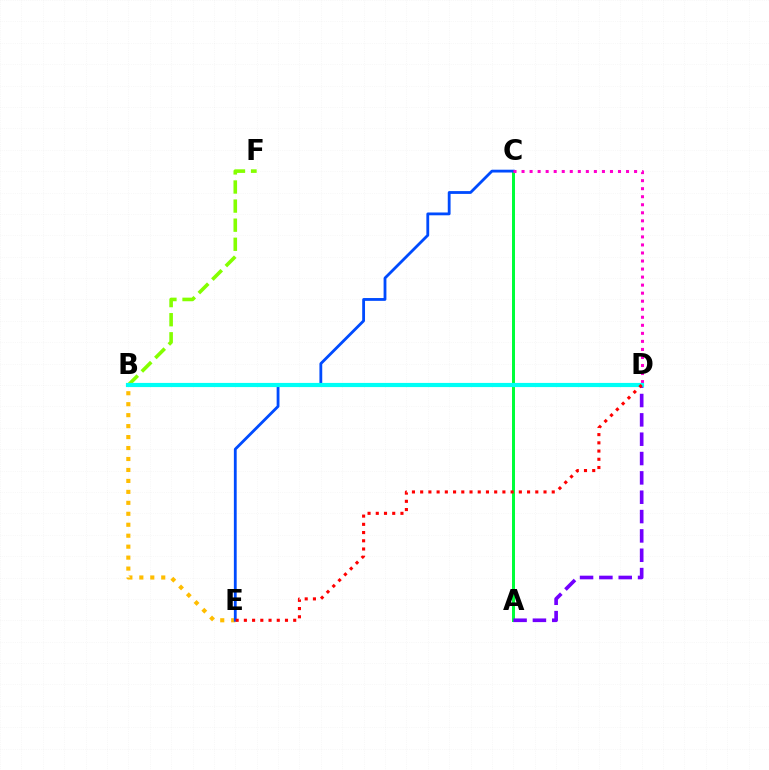{('B', 'F'): [{'color': '#84ff00', 'line_style': 'dashed', 'thickness': 2.59}], ('A', 'C'): [{'color': '#00ff39', 'line_style': 'solid', 'thickness': 2.16}], ('B', 'E'): [{'color': '#ffbd00', 'line_style': 'dotted', 'thickness': 2.98}], ('A', 'D'): [{'color': '#7200ff', 'line_style': 'dashed', 'thickness': 2.63}], ('C', 'E'): [{'color': '#004bff', 'line_style': 'solid', 'thickness': 2.03}], ('C', 'D'): [{'color': '#ff00cf', 'line_style': 'dotted', 'thickness': 2.18}], ('B', 'D'): [{'color': '#00fff6', 'line_style': 'solid', 'thickness': 3.0}], ('D', 'E'): [{'color': '#ff0000', 'line_style': 'dotted', 'thickness': 2.23}]}